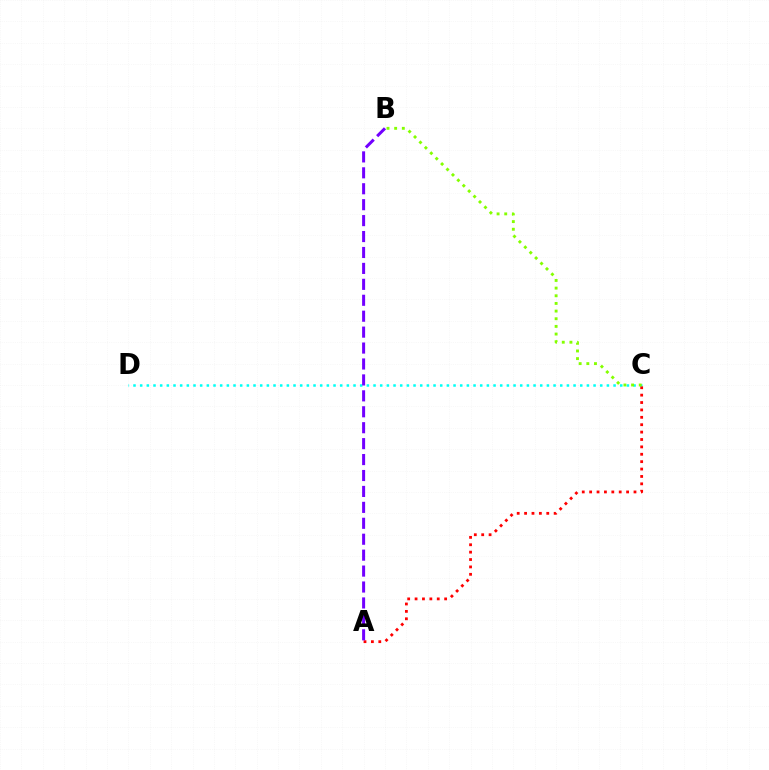{('C', 'D'): [{'color': '#00fff6', 'line_style': 'dotted', 'thickness': 1.81}], ('A', 'C'): [{'color': '#ff0000', 'line_style': 'dotted', 'thickness': 2.01}], ('A', 'B'): [{'color': '#7200ff', 'line_style': 'dashed', 'thickness': 2.16}], ('B', 'C'): [{'color': '#84ff00', 'line_style': 'dotted', 'thickness': 2.08}]}